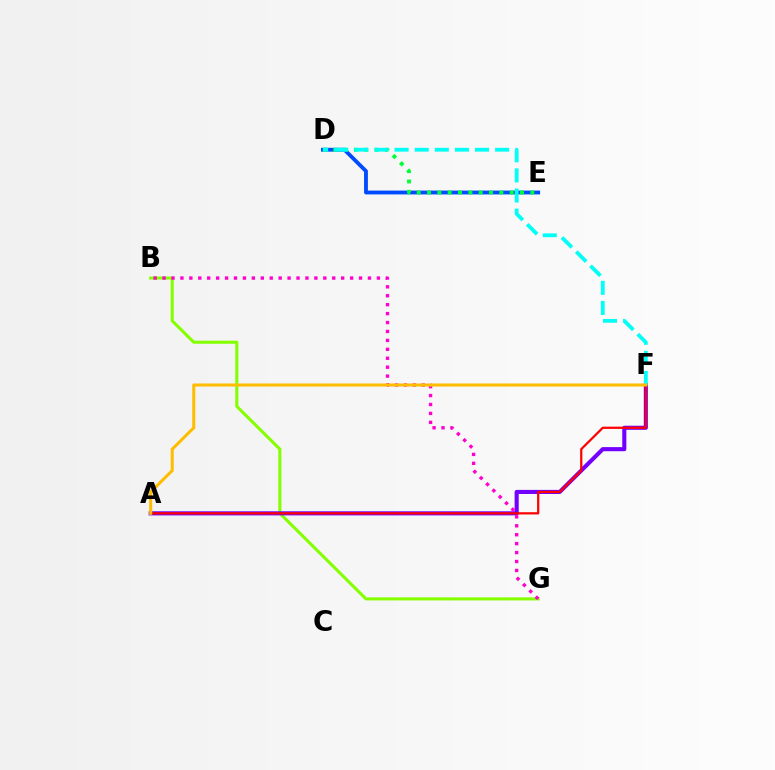{('D', 'E'): [{'color': '#004bff', 'line_style': 'solid', 'thickness': 2.76}, {'color': '#00ff39', 'line_style': 'dotted', 'thickness': 2.81}], ('B', 'G'): [{'color': '#84ff00', 'line_style': 'solid', 'thickness': 2.2}, {'color': '#ff00cf', 'line_style': 'dotted', 'thickness': 2.43}], ('A', 'F'): [{'color': '#7200ff', 'line_style': 'solid', 'thickness': 2.95}, {'color': '#ff0000', 'line_style': 'solid', 'thickness': 1.6}, {'color': '#ffbd00', 'line_style': 'solid', 'thickness': 2.19}], ('D', 'F'): [{'color': '#00fff6', 'line_style': 'dashed', 'thickness': 2.73}]}